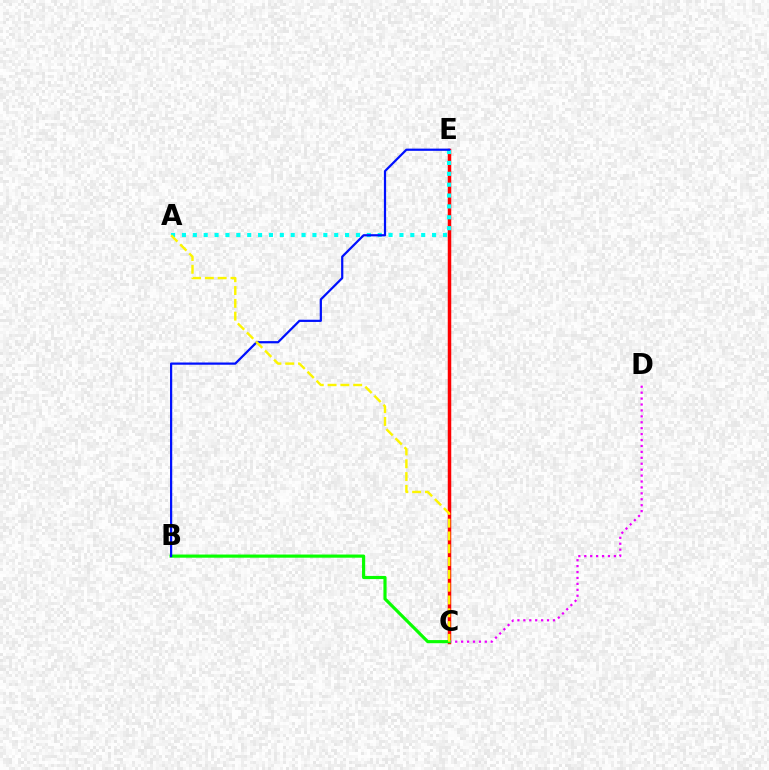{('C', 'E'): [{'color': '#ff0000', 'line_style': 'solid', 'thickness': 2.51}], ('C', 'D'): [{'color': '#ee00ff', 'line_style': 'dotted', 'thickness': 1.61}], ('B', 'C'): [{'color': '#08ff00', 'line_style': 'solid', 'thickness': 2.27}], ('A', 'E'): [{'color': '#00fff6', 'line_style': 'dotted', 'thickness': 2.95}], ('B', 'E'): [{'color': '#0010ff', 'line_style': 'solid', 'thickness': 1.6}], ('A', 'C'): [{'color': '#fcf500', 'line_style': 'dashed', 'thickness': 1.74}]}